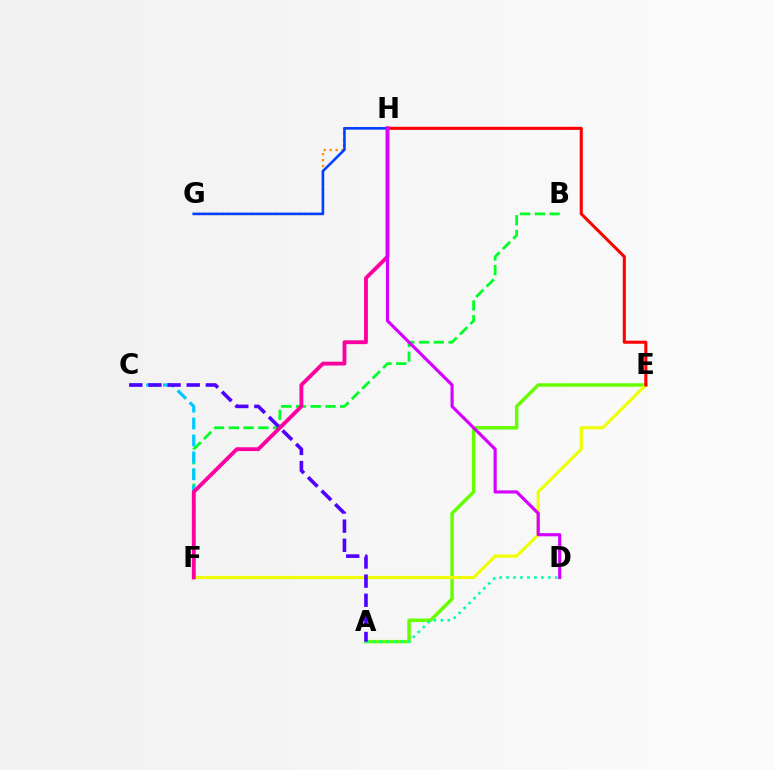{('B', 'F'): [{'color': '#00ff27', 'line_style': 'dashed', 'thickness': 2.0}], ('G', 'H'): [{'color': '#ff8800', 'line_style': 'dotted', 'thickness': 1.61}, {'color': '#003fff', 'line_style': 'solid', 'thickness': 1.87}], ('A', 'E'): [{'color': '#66ff00', 'line_style': 'solid', 'thickness': 2.5}], ('C', 'F'): [{'color': '#00c7ff', 'line_style': 'dashed', 'thickness': 2.3}], ('A', 'D'): [{'color': '#00ffaf', 'line_style': 'dotted', 'thickness': 1.89}], ('E', 'F'): [{'color': '#eeff00', 'line_style': 'solid', 'thickness': 2.26}], ('F', 'H'): [{'color': '#ff00a0', 'line_style': 'solid', 'thickness': 2.77}], ('E', 'H'): [{'color': '#ff0000', 'line_style': 'solid', 'thickness': 2.21}], ('A', 'C'): [{'color': '#4f00ff', 'line_style': 'dashed', 'thickness': 2.6}], ('D', 'H'): [{'color': '#d600ff', 'line_style': 'solid', 'thickness': 2.27}]}